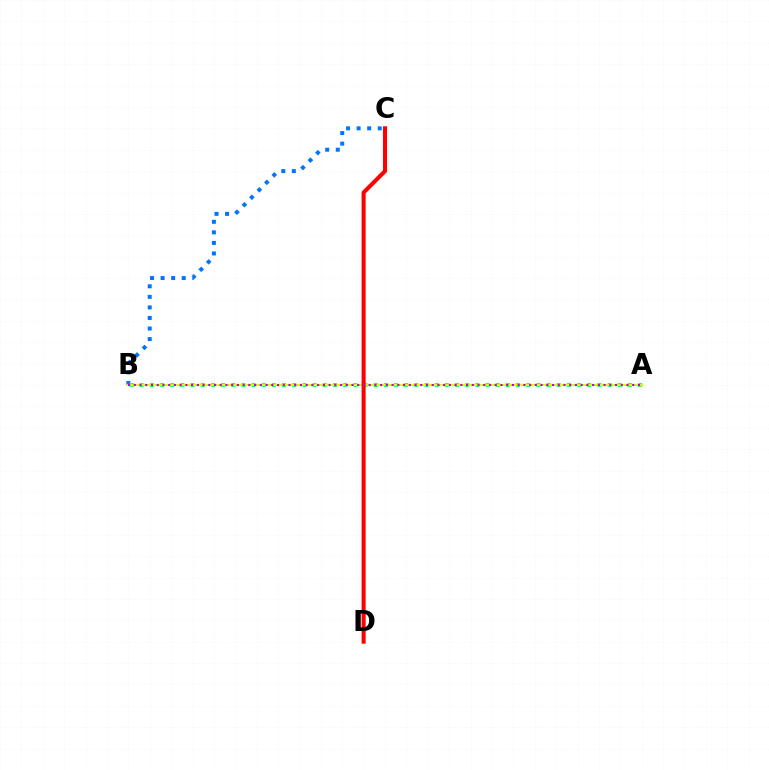{('B', 'C'): [{'color': '#0074ff', 'line_style': 'dotted', 'thickness': 2.87}], ('A', 'B'): [{'color': '#00ff5c', 'line_style': 'dotted', 'thickness': 2.76}, {'color': '#d1ff00', 'line_style': 'solid', 'thickness': 1.55}, {'color': '#b900ff', 'line_style': 'dotted', 'thickness': 1.56}], ('C', 'D'): [{'color': '#ff0000', 'line_style': 'solid', 'thickness': 2.92}]}